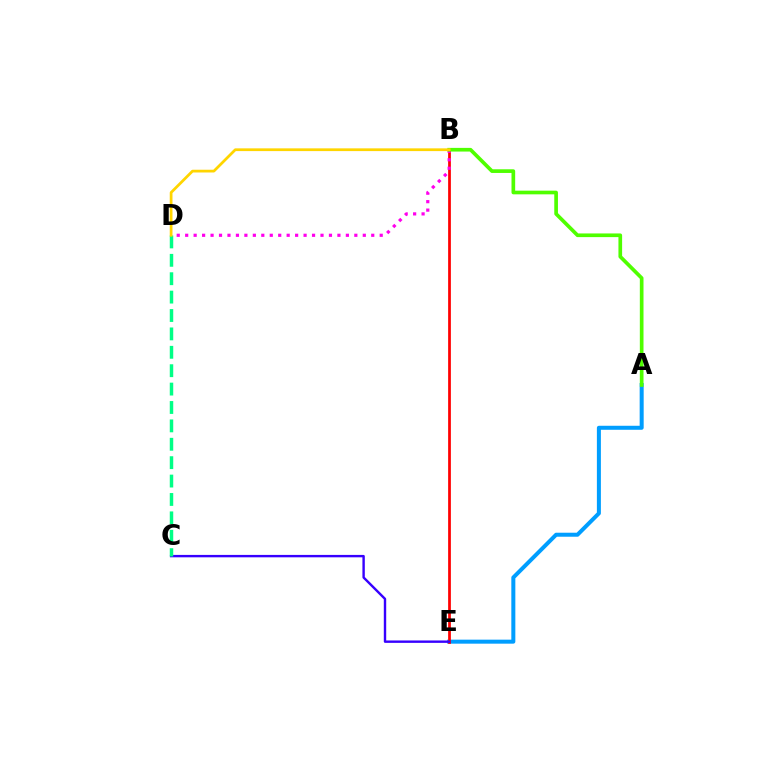{('A', 'E'): [{'color': '#009eff', 'line_style': 'solid', 'thickness': 2.89}], ('B', 'E'): [{'color': '#ff0000', 'line_style': 'solid', 'thickness': 1.97}], ('C', 'E'): [{'color': '#3700ff', 'line_style': 'solid', 'thickness': 1.73}], ('B', 'D'): [{'color': '#ff00ed', 'line_style': 'dotted', 'thickness': 2.3}, {'color': '#ffd500', 'line_style': 'solid', 'thickness': 1.98}], ('C', 'D'): [{'color': '#00ff86', 'line_style': 'dashed', 'thickness': 2.5}], ('A', 'B'): [{'color': '#4fff00', 'line_style': 'solid', 'thickness': 2.64}]}